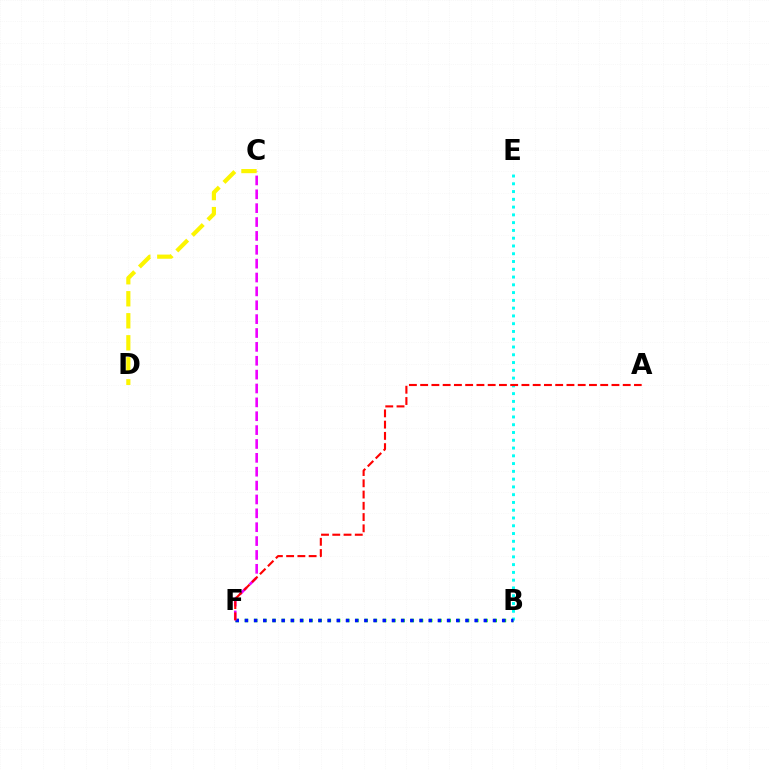{('B', 'F'): [{'color': '#08ff00', 'line_style': 'dotted', 'thickness': 2.5}, {'color': '#0010ff', 'line_style': 'dotted', 'thickness': 2.5}], ('B', 'E'): [{'color': '#00fff6', 'line_style': 'dotted', 'thickness': 2.11}], ('C', 'F'): [{'color': '#ee00ff', 'line_style': 'dashed', 'thickness': 1.88}], ('C', 'D'): [{'color': '#fcf500', 'line_style': 'dashed', 'thickness': 2.99}], ('A', 'F'): [{'color': '#ff0000', 'line_style': 'dashed', 'thickness': 1.53}]}